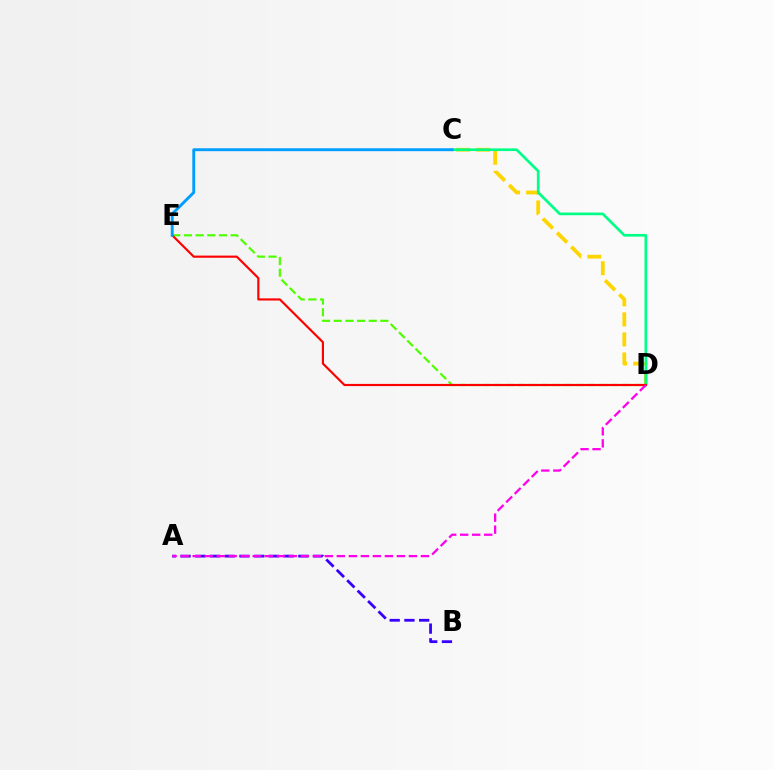{('C', 'D'): [{'color': '#ffd500', 'line_style': 'dashed', 'thickness': 2.72}, {'color': '#00ff86', 'line_style': 'solid', 'thickness': 1.94}], ('A', 'B'): [{'color': '#3700ff', 'line_style': 'dashed', 'thickness': 2.0}], ('D', 'E'): [{'color': '#4fff00', 'line_style': 'dashed', 'thickness': 1.59}, {'color': '#ff0000', 'line_style': 'solid', 'thickness': 1.56}], ('A', 'D'): [{'color': '#ff00ed', 'line_style': 'dashed', 'thickness': 1.63}], ('C', 'E'): [{'color': '#009eff', 'line_style': 'solid', 'thickness': 2.09}]}